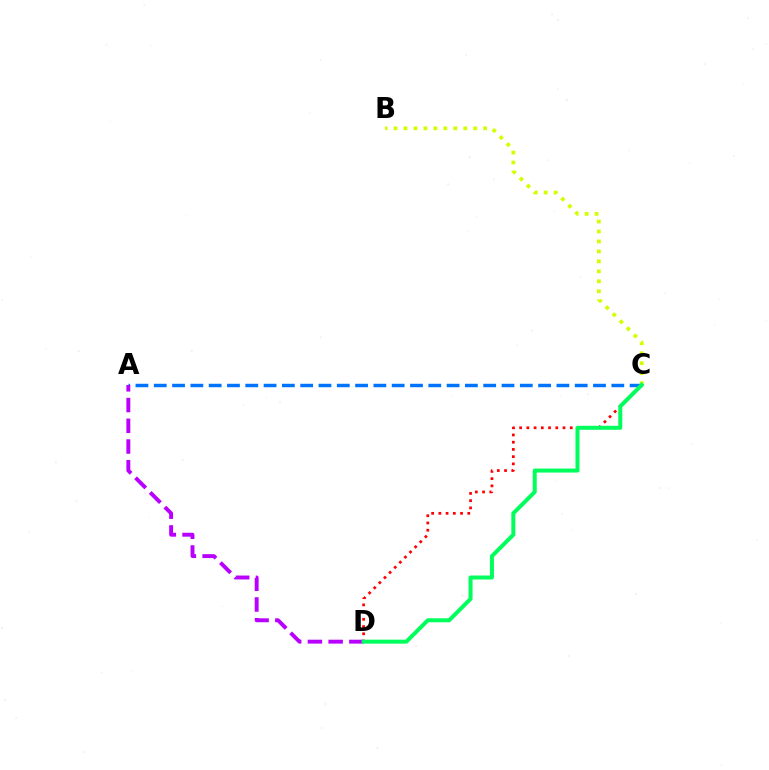{('B', 'C'): [{'color': '#d1ff00', 'line_style': 'dotted', 'thickness': 2.71}], ('A', 'C'): [{'color': '#0074ff', 'line_style': 'dashed', 'thickness': 2.49}], ('A', 'D'): [{'color': '#b900ff', 'line_style': 'dashed', 'thickness': 2.82}], ('C', 'D'): [{'color': '#ff0000', 'line_style': 'dotted', 'thickness': 1.96}, {'color': '#00ff5c', 'line_style': 'solid', 'thickness': 2.88}]}